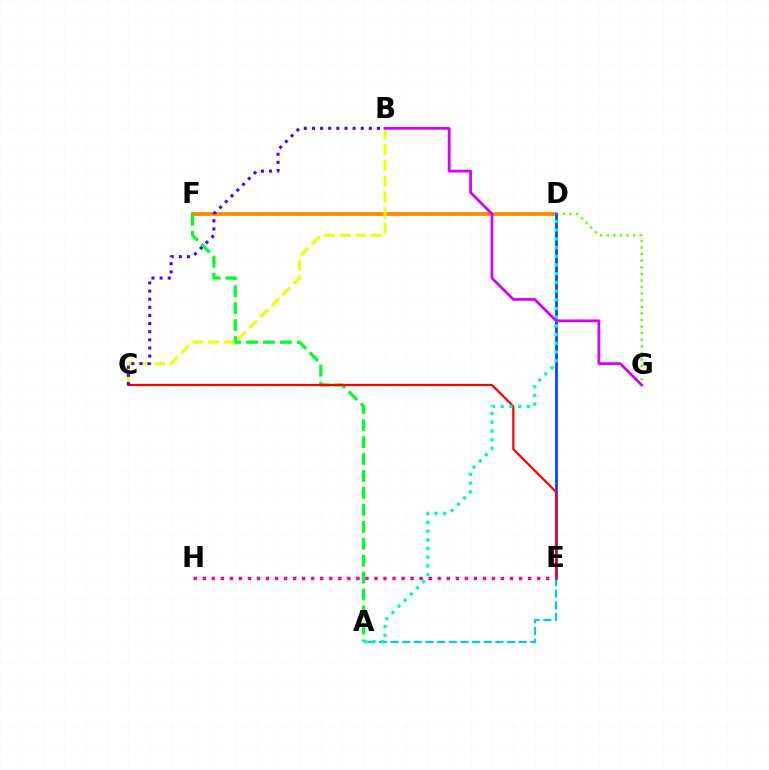{('D', 'F'): [{'color': '#ff8800', 'line_style': 'solid', 'thickness': 2.74}], ('D', 'G'): [{'color': '#66ff00', 'line_style': 'dotted', 'thickness': 1.79}], ('A', 'F'): [{'color': '#00ff27', 'line_style': 'dashed', 'thickness': 2.3}], ('A', 'E'): [{'color': '#00c7ff', 'line_style': 'dashed', 'thickness': 1.58}], ('B', 'C'): [{'color': '#eeff00', 'line_style': 'dashed', 'thickness': 2.13}, {'color': '#4f00ff', 'line_style': 'dotted', 'thickness': 2.21}], ('D', 'E'): [{'color': '#003fff', 'line_style': 'solid', 'thickness': 1.94}], ('C', 'E'): [{'color': '#ff0000', 'line_style': 'solid', 'thickness': 1.62}], ('A', 'D'): [{'color': '#00ffaf', 'line_style': 'dotted', 'thickness': 2.37}], ('B', 'G'): [{'color': '#d600ff', 'line_style': 'solid', 'thickness': 2.0}], ('E', 'H'): [{'color': '#ff00a0', 'line_style': 'dotted', 'thickness': 2.46}]}